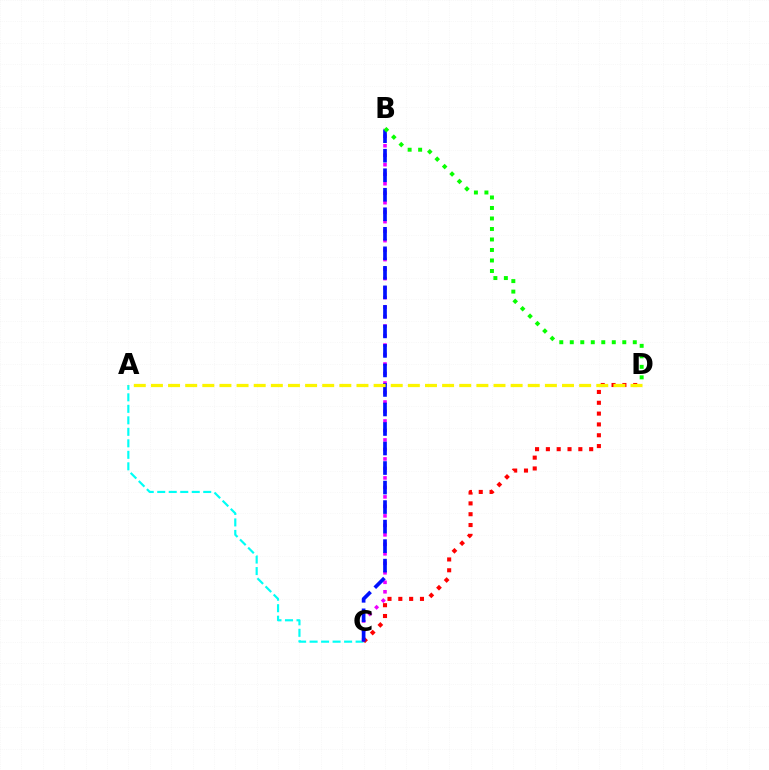{('A', 'C'): [{'color': '#00fff6', 'line_style': 'dashed', 'thickness': 1.56}], ('B', 'C'): [{'color': '#ee00ff', 'line_style': 'dotted', 'thickness': 2.58}, {'color': '#0010ff', 'line_style': 'dashed', 'thickness': 2.65}], ('C', 'D'): [{'color': '#ff0000', 'line_style': 'dotted', 'thickness': 2.94}], ('B', 'D'): [{'color': '#08ff00', 'line_style': 'dotted', 'thickness': 2.85}], ('A', 'D'): [{'color': '#fcf500', 'line_style': 'dashed', 'thickness': 2.33}]}